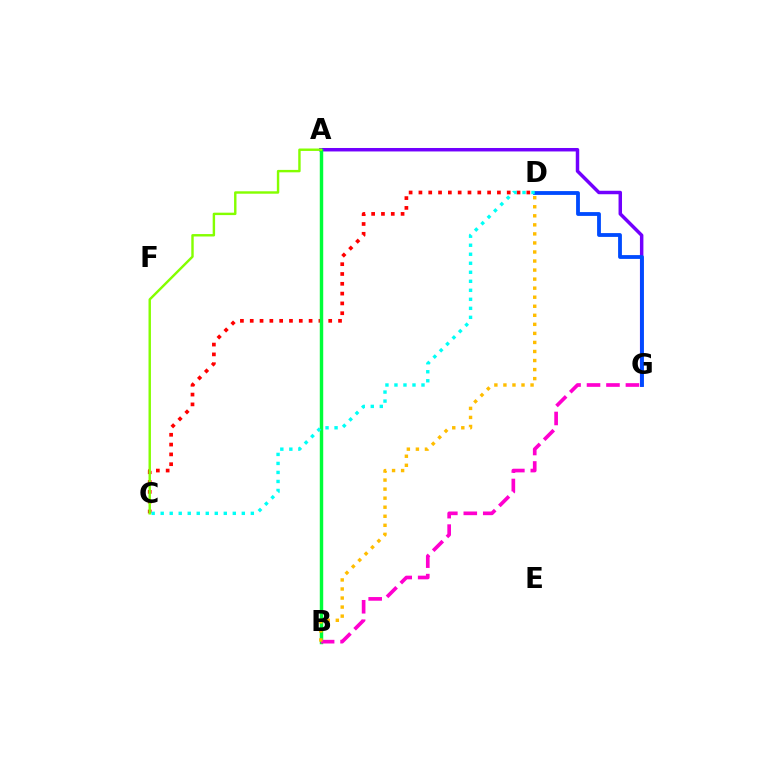{('A', 'G'): [{'color': '#7200ff', 'line_style': 'solid', 'thickness': 2.5}], ('D', 'G'): [{'color': '#004bff', 'line_style': 'solid', 'thickness': 2.74}], ('C', 'D'): [{'color': '#ff0000', 'line_style': 'dotted', 'thickness': 2.67}, {'color': '#00fff6', 'line_style': 'dotted', 'thickness': 2.45}], ('A', 'B'): [{'color': '#00ff39', 'line_style': 'solid', 'thickness': 2.48}], ('A', 'C'): [{'color': '#84ff00', 'line_style': 'solid', 'thickness': 1.74}], ('B', 'G'): [{'color': '#ff00cf', 'line_style': 'dashed', 'thickness': 2.64}], ('B', 'D'): [{'color': '#ffbd00', 'line_style': 'dotted', 'thickness': 2.46}]}